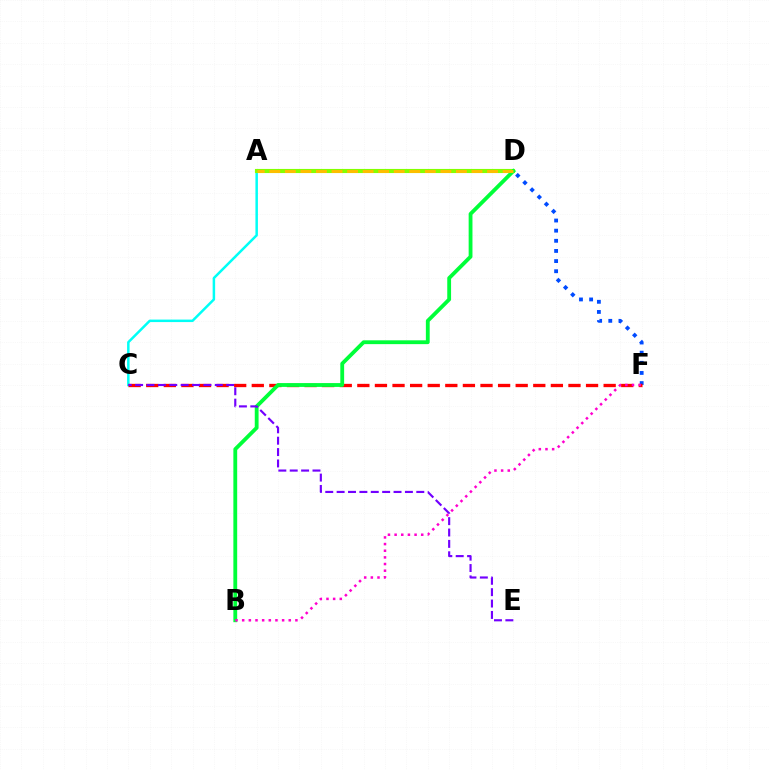{('D', 'F'): [{'color': '#004bff', 'line_style': 'dotted', 'thickness': 2.75}], ('A', 'C'): [{'color': '#00fff6', 'line_style': 'solid', 'thickness': 1.8}], ('A', 'D'): [{'color': '#84ff00', 'line_style': 'solid', 'thickness': 2.97}, {'color': '#ffbd00', 'line_style': 'dashed', 'thickness': 2.11}], ('C', 'F'): [{'color': '#ff0000', 'line_style': 'dashed', 'thickness': 2.39}], ('B', 'D'): [{'color': '#00ff39', 'line_style': 'solid', 'thickness': 2.75}], ('B', 'F'): [{'color': '#ff00cf', 'line_style': 'dotted', 'thickness': 1.81}], ('C', 'E'): [{'color': '#7200ff', 'line_style': 'dashed', 'thickness': 1.55}]}